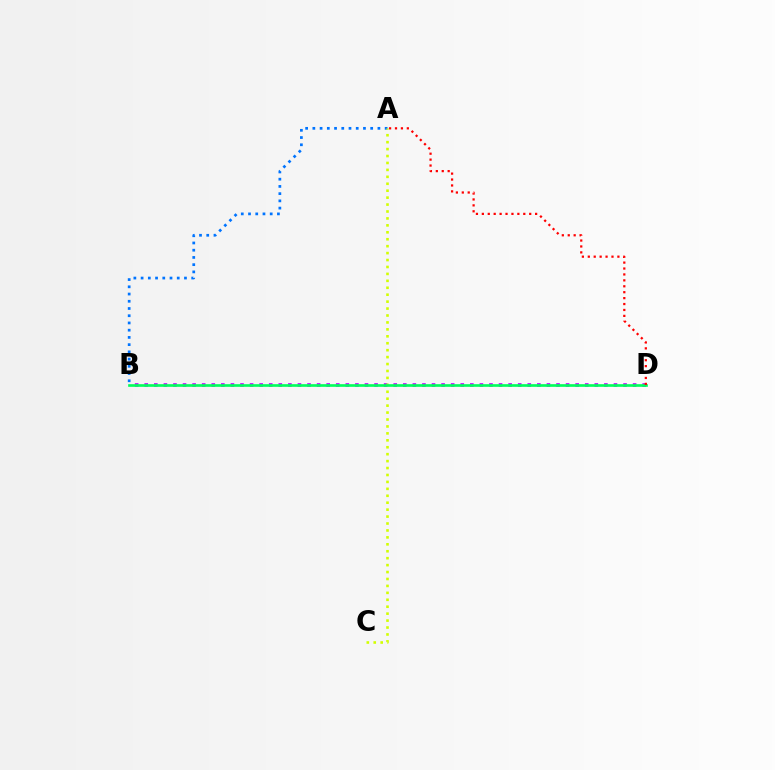{('A', 'B'): [{'color': '#0074ff', 'line_style': 'dotted', 'thickness': 1.96}], ('B', 'D'): [{'color': '#b900ff', 'line_style': 'dotted', 'thickness': 2.6}, {'color': '#00ff5c', 'line_style': 'solid', 'thickness': 1.91}], ('A', 'C'): [{'color': '#d1ff00', 'line_style': 'dotted', 'thickness': 1.88}], ('A', 'D'): [{'color': '#ff0000', 'line_style': 'dotted', 'thickness': 1.61}]}